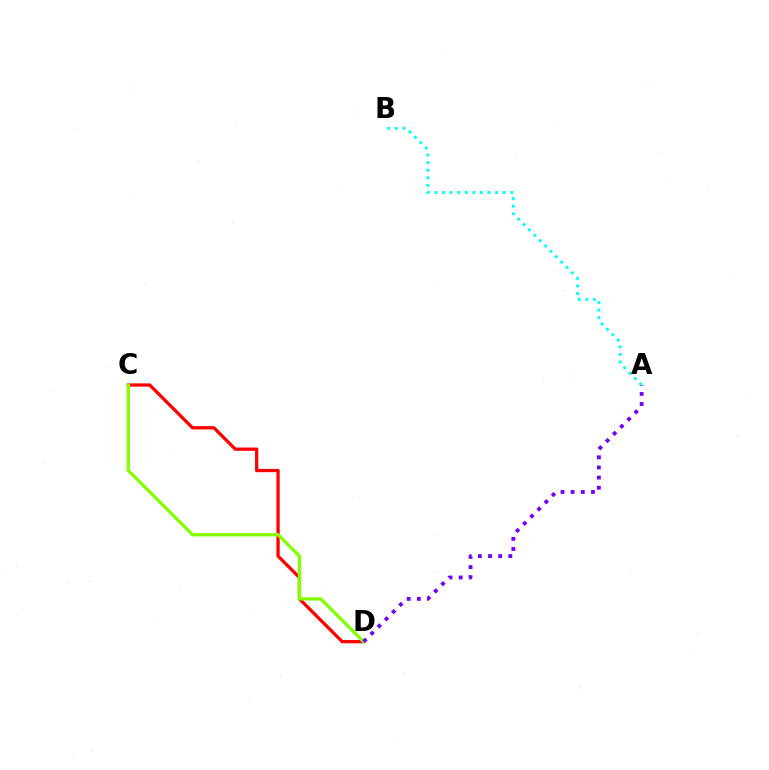{('C', 'D'): [{'color': '#ff0000', 'line_style': 'solid', 'thickness': 2.35}, {'color': '#84ff00', 'line_style': 'solid', 'thickness': 2.35}], ('A', 'D'): [{'color': '#7200ff', 'line_style': 'dotted', 'thickness': 2.76}], ('A', 'B'): [{'color': '#00fff6', 'line_style': 'dotted', 'thickness': 2.06}]}